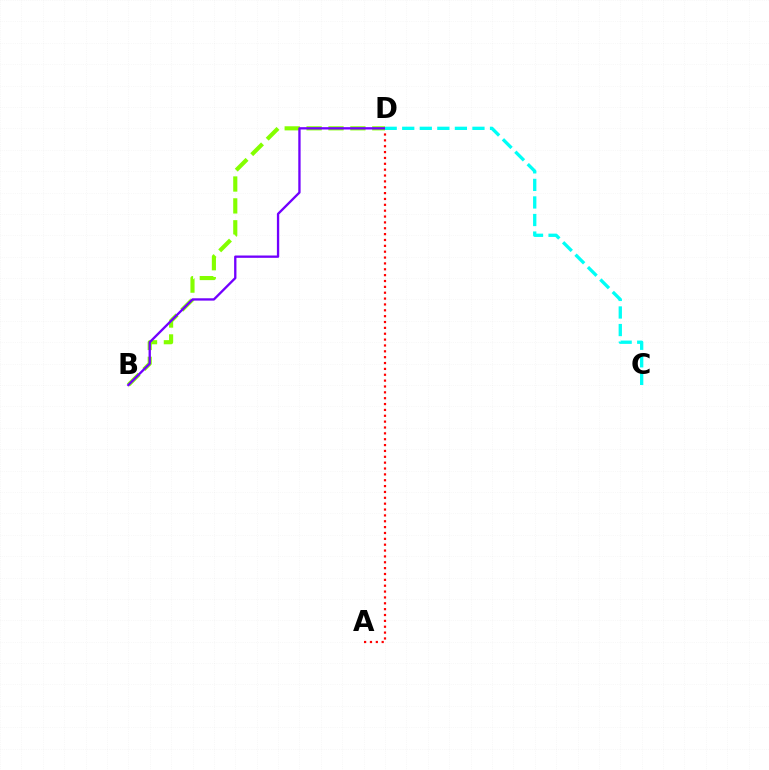{('A', 'D'): [{'color': '#ff0000', 'line_style': 'dotted', 'thickness': 1.59}], ('B', 'D'): [{'color': '#84ff00', 'line_style': 'dashed', 'thickness': 2.97}, {'color': '#7200ff', 'line_style': 'solid', 'thickness': 1.67}], ('C', 'D'): [{'color': '#00fff6', 'line_style': 'dashed', 'thickness': 2.38}]}